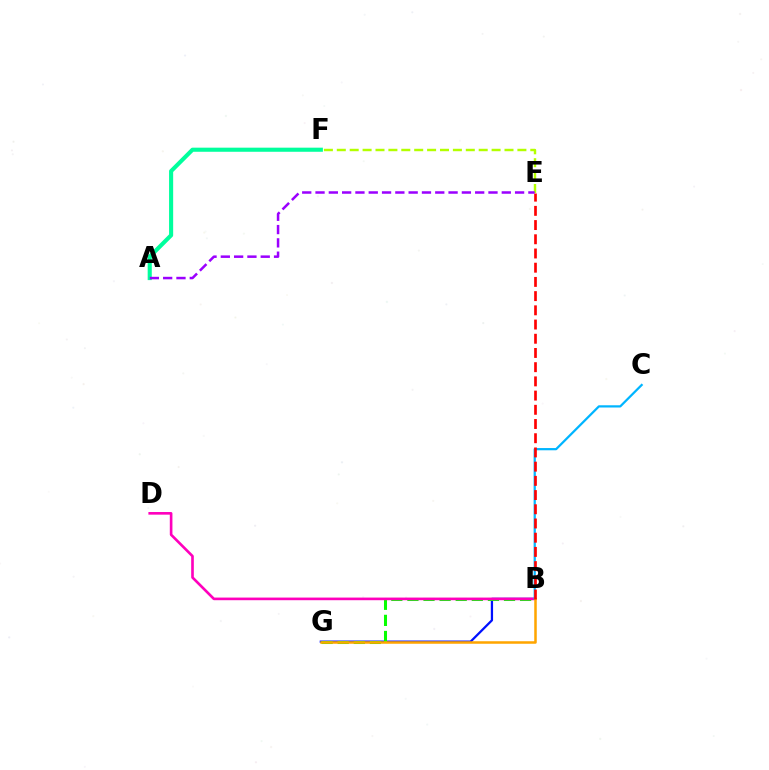{('B', 'G'): [{'color': '#0010ff', 'line_style': 'solid', 'thickness': 1.62}, {'color': '#08ff00', 'line_style': 'dashed', 'thickness': 2.19}, {'color': '#ffa500', 'line_style': 'solid', 'thickness': 1.82}], ('E', 'F'): [{'color': '#b3ff00', 'line_style': 'dashed', 'thickness': 1.75}], ('B', 'D'): [{'color': '#ff00bd', 'line_style': 'solid', 'thickness': 1.9}], ('B', 'C'): [{'color': '#00b5ff', 'line_style': 'solid', 'thickness': 1.61}], ('A', 'F'): [{'color': '#00ff9d', 'line_style': 'solid', 'thickness': 2.95}], ('B', 'E'): [{'color': '#ff0000', 'line_style': 'dashed', 'thickness': 1.93}], ('A', 'E'): [{'color': '#9b00ff', 'line_style': 'dashed', 'thickness': 1.81}]}